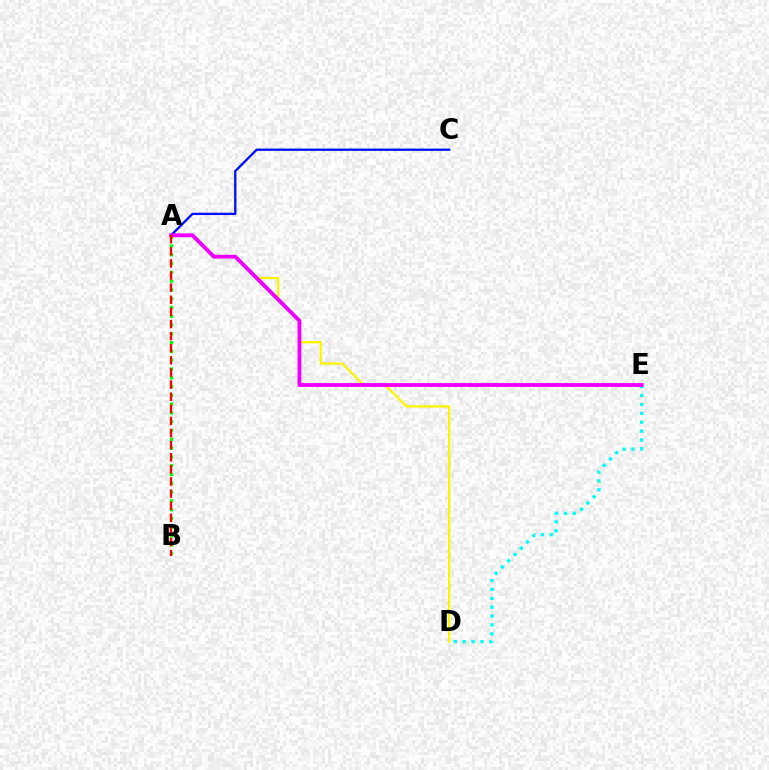{('D', 'E'): [{'color': '#00fff6', 'line_style': 'dotted', 'thickness': 2.42}], ('A', 'C'): [{'color': '#0010ff', 'line_style': 'solid', 'thickness': 1.67}], ('A', 'B'): [{'color': '#08ff00', 'line_style': 'dotted', 'thickness': 2.39}, {'color': '#ff0000', 'line_style': 'dashed', 'thickness': 1.65}], ('A', 'D'): [{'color': '#fcf500', 'line_style': 'solid', 'thickness': 1.64}], ('A', 'E'): [{'color': '#ee00ff', 'line_style': 'solid', 'thickness': 2.76}]}